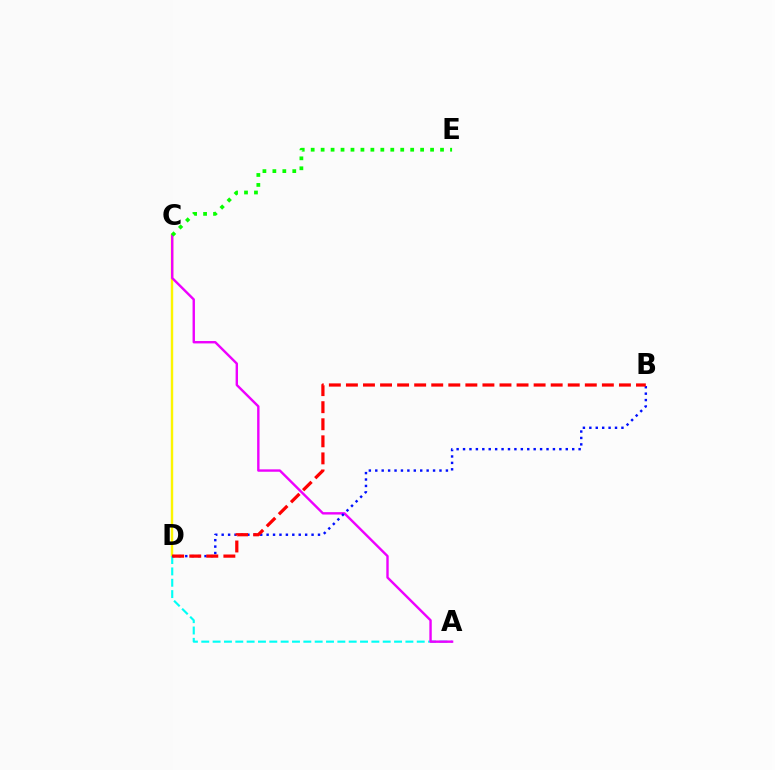{('C', 'D'): [{'color': '#fcf500', 'line_style': 'solid', 'thickness': 1.74}], ('A', 'D'): [{'color': '#00fff6', 'line_style': 'dashed', 'thickness': 1.54}], ('A', 'C'): [{'color': '#ee00ff', 'line_style': 'solid', 'thickness': 1.73}], ('B', 'D'): [{'color': '#0010ff', 'line_style': 'dotted', 'thickness': 1.74}, {'color': '#ff0000', 'line_style': 'dashed', 'thickness': 2.32}], ('C', 'E'): [{'color': '#08ff00', 'line_style': 'dotted', 'thickness': 2.7}]}